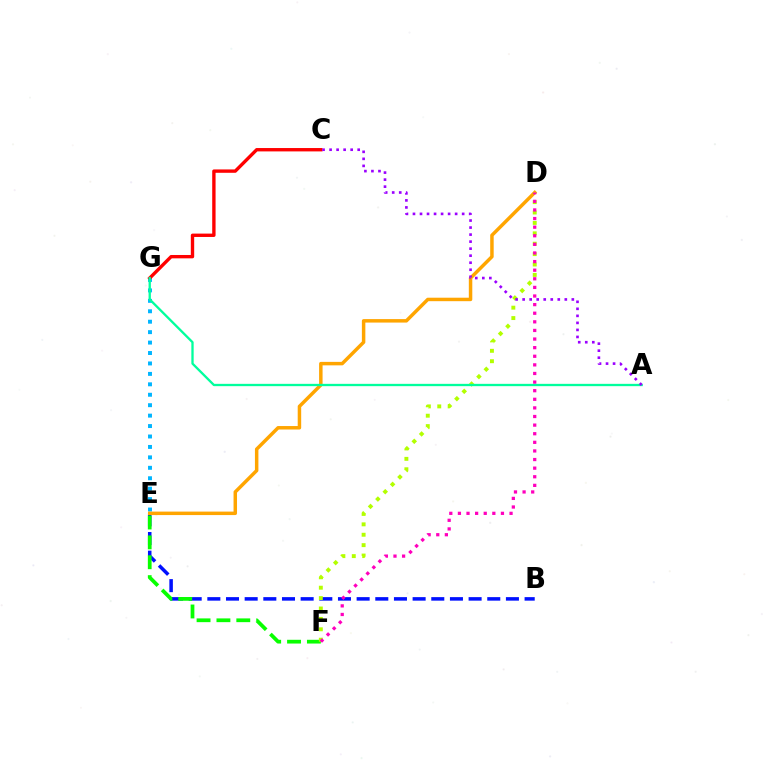{('E', 'G'): [{'color': '#00b5ff', 'line_style': 'dotted', 'thickness': 2.84}], ('B', 'E'): [{'color': '#0010ff', 'line_style': 'dashed', 'thickness': 2.54}], ('D', 'E'): [{'color': '#ffa500', 'line_style': 'solid', 'thickness': 2.5}], ('C', 'G'): [{'color': '#ff0000', 'line_style': 'solid', 'thickness': 2.42}], ('E', 'F'): [{'color': '#08ff00', 'line_style': 'dashed', 'thickness': 2.7}], ('D', 'F'): [{'color': '#b3ff00', 'line_style': 'dotted', 'thickness': 2.83}, {'color': '#ff00bd', 'line_style': 'dotted', 'thickness': 2.34}], ('A', 'G'): [{'color': '#00ff9d', 'line_style': 'solid', 'thickness': 1.66}], ('A', 'C'): [{'color': '#9b00ff', 'line_style': 'dotted', 'thickness': 1.91}]}